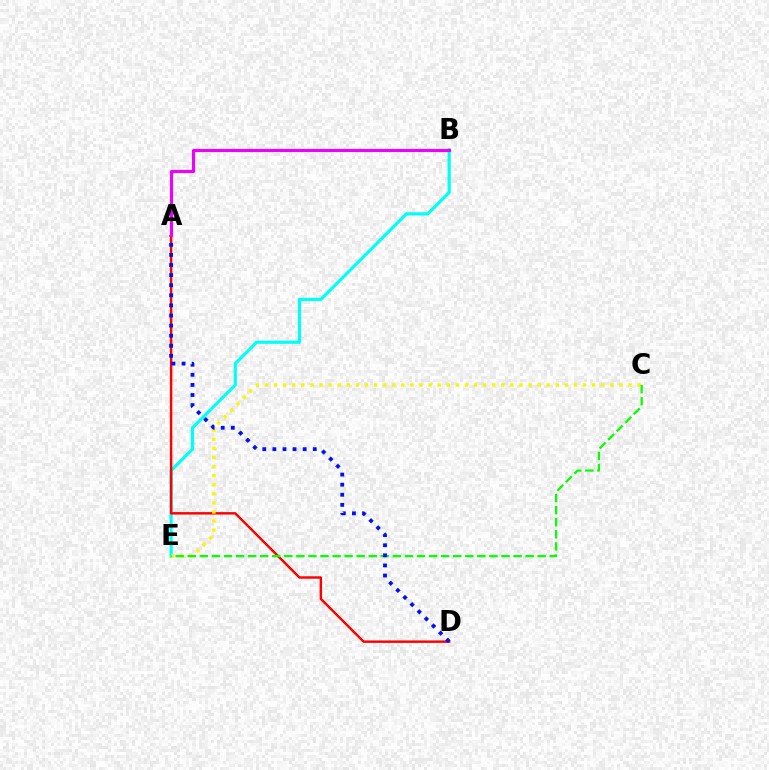{('B', 'E'): [{'color': '#00fff6', 'line_style': 'solid', 'thickness': 2.29}], ('A', 'D'): [{'color': '#ff0000', 'line_style': 'solid', 'thickness': 1.76}, {'color': '#0010ff', 'line_style': 'dotted', 'thickness': 2.74}], ('C', 'E'): [{'color': '#fcf500', 'line_style': 'dotted', 'thickness': 2.47}, {'color': '#08ff00', 'line_style': 'dashed', 'thickness': 1.64}], ('A', 'B'): [{'color': '#ee00ff', 'line_style': 'solid', 'thickness': 2.24}]}